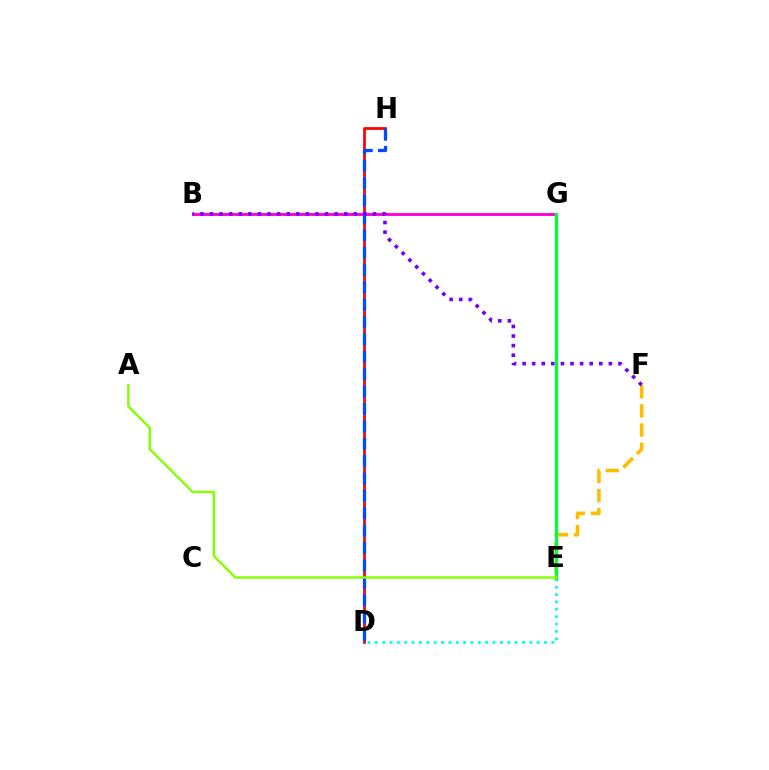{('B', 'G'): [{'color': '#ff00cf', 'line_style': 'solid', 'thickness': 2.06}], ('D', 'H'): [{'color': '#ff0000', 'line_style': 'solid', 'thickness': 1.99}, {'color': '#004bff', 'line_style': 'dashed', 'thickness': 2.36}], ('D', 'E'): [{'color': '#00fff6', 'line_style': 'dotted', 'thickness': 2.0}], ('E', 'F'): [{'color': '#ffbd00', 'line_style': 'dashed', 'thickness': 2.6}], ('B', 'F'): [{'color': '#7200ff', 'line_style': 'dotted', 'thickness': 2.6}], ('E', 'G'): [{'color': '#00ff39', 'line_style': 'solid', 'thickness': 2.36}], ('A', 'E'): [{'color': '#84ff00', 'line_style': 'solid', 'thickness': 1.74}]}